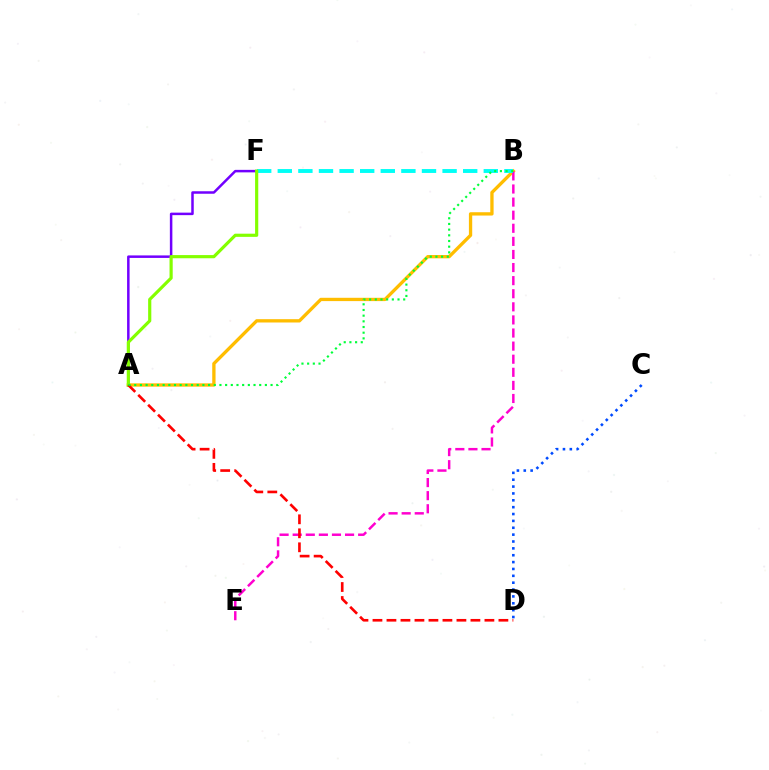{('A', 'F'): [{'color': '#7200ff', 'line_style': 'solid', 'thickness': 1.8}, {'color': '#84ff00', 'line_style': 'solid', 'thickness': 2.29}], ('A', 'B'): [{'color': '#ffbd00', 'line_style': 'solid', 'thickness': 2.39}, {'color': '#00ff39', 'line_style': 'dotted', 'thickness': 1.54}], ('B', 'E'): [{'color': '#ff00cf', 'line_style': 'dashed', 'thickness': 1.78}], ('B', 'F'): [{'color': '#00fff6', 'line_style': 'dashed', 'thickness': 2.8}], ('C', 'D'): [{'color': '#004bff', 'line_style': 'dotted', 'thickness': 1.87}], ('A', 'D'): [{'color': '#ff0000', 'line_style': 'dashed', 'thickness': 1.9}]}